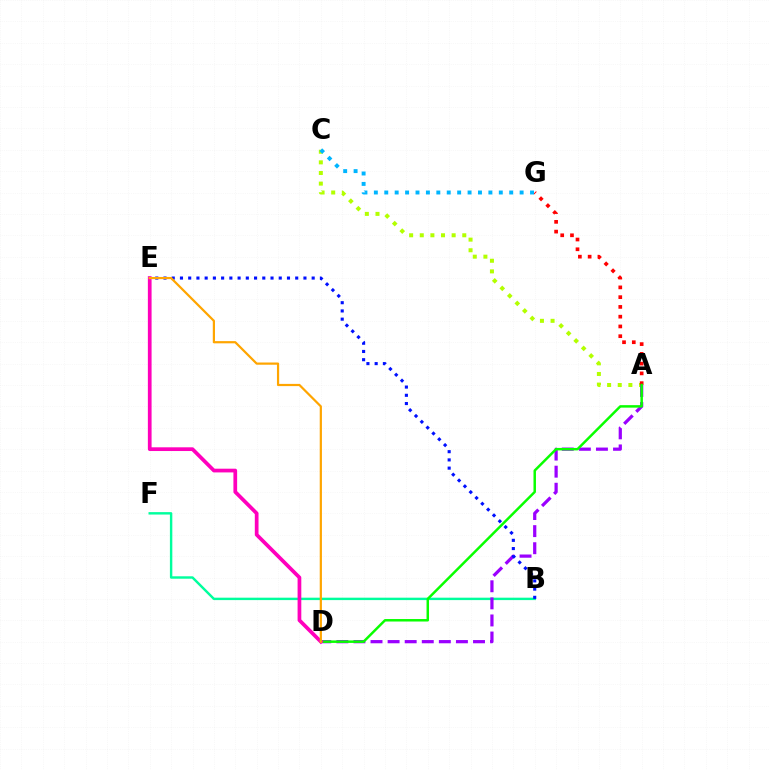{('A', 'C'): [{'color': '#b3ff00', 'line_style': 'dotted', 'thickness': 2.89}], ('B', 'F'): [{'color': '#00ff9d', 'line_style': 'solid', 'thickness': 1.74}], ('A', 'D'): [{'color': '#9b00ff', 'line_style': 'dashed', 'thickness': 2.32}, {'color': '#08ff00', 'line_style': 'solid', 'thickness': 1.78}], ('A', 'G'): [{'color': '#ff0000', 'line_style': 'dotted', 'thickness': 2.65}], ('B', 'E'): [{'color': '#0010ff', 'line_style': 'dotted', 'thickness': 2.24}], ('C', 'G'): [{'color': '#00b5ff', 'line_style': 'dotted', 'thickness': 2.83}], ('D', 'E'): [{'color': '#ff00bd', 'line_style': 'solid', 'thickness': 2.68}, {'color': '#ffa500', 'line_style': 'solid', 'thickness': 1.59}]}